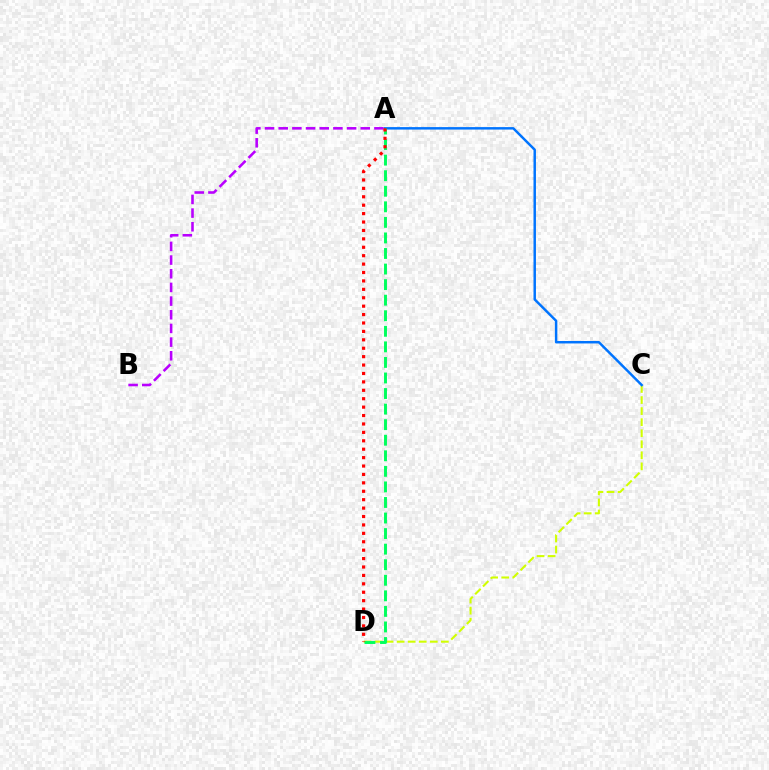{('C', 'D'): [{'color': '#d1ff00', 'line_style': 'dashed', 'thickness': 1.5}], ('A', 'C'): [{'color': '#0074ff', 'line_style': 'solid', 'thickness': 1.78}], ('A', 'D'): [{'color': '#00ff5c', 'line_style': 'dashed', 'thickness': 2.11}, {'color': '#ff0000', 'line_style': 'dotted', 'thickness': 2.29}], ('A', 'B'): [{'color': '#b900ff', 'line_style': 'dashed', 'thickness': 1.86}]}